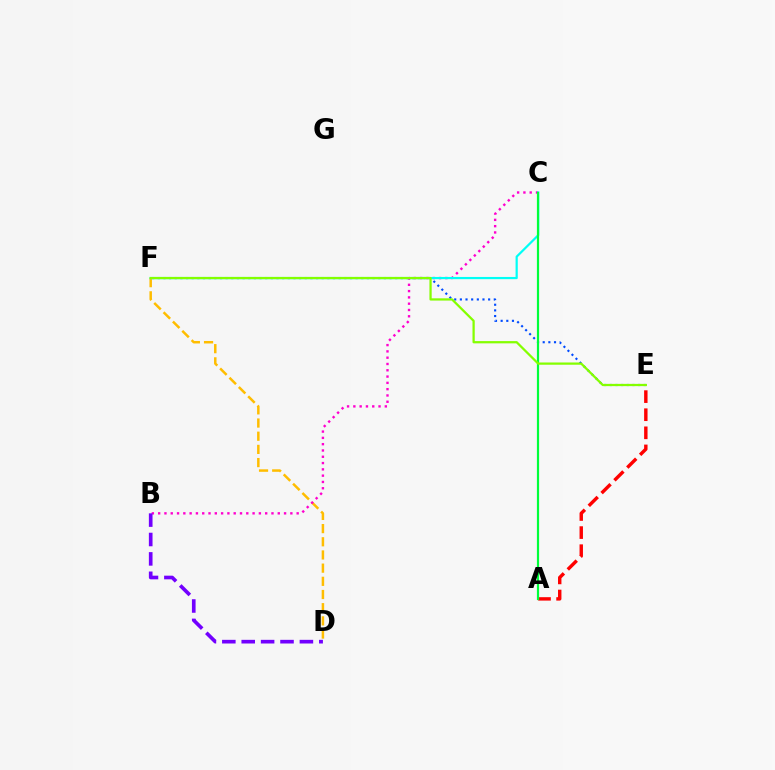{('D', 'F'): [{'color': '#ffbd00', 'line_style': 'dashed', 'thickness': 1.79}], ('E', 'F'): [{'color': '#004bff', 'line_style': 'dotted', 'thickness': 1.54}, {'color': '#84ff00', 'line_style': 'solid', 'thickness': 1.62}], ('A', 'E'): [{'color': '#ff0000', 'line_style': 'dashed', 'thickness': 2.46}], ('B', 'C'): [{'color': '#ff00cf', 'line_style': 'dotted', 'thickness': 1.71}], ('C', 'F'): [{'color': '#00fff6', 'line_style': 'solid', 'thickness': 1.59}], ('B', 'D'): [{'color': '#7200ff', 'line_style': 'dashed', 'thickness': 2.63}], ('A', 'C'): [{'color': '#00ff39', 'line_style': 'solid', 'thickness': 1.58}]}